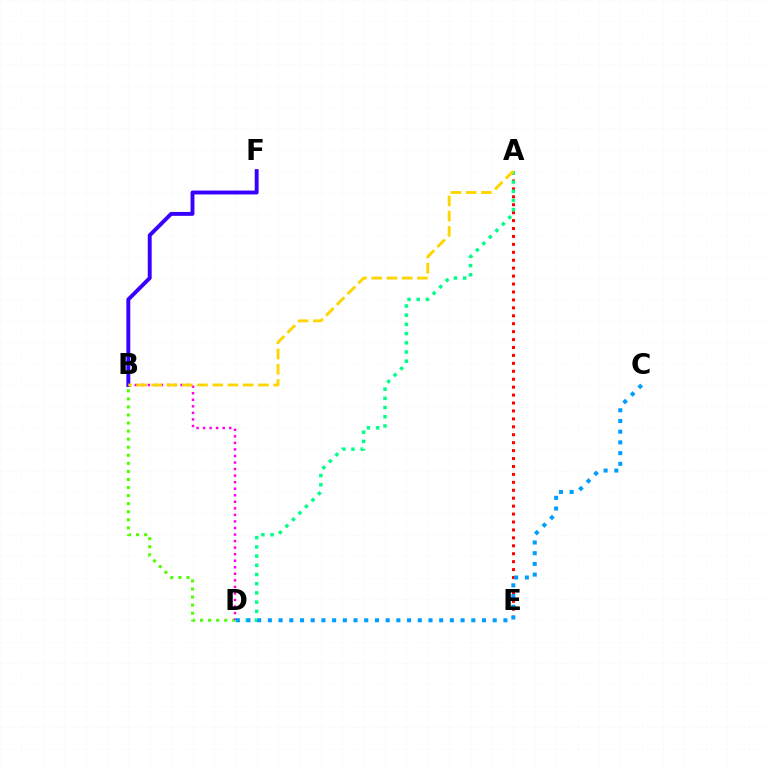{('B', 'D'): [{'color': '#4fff00', 'line_style': 'dotted', 'thickness': 2.19}, {'color': '#ff00ed', 'line_style': 'dotted', 'thickness': 1.78}], ('A', 'E'): [{'color': '#ff0000', 'line_style': 'dotted', 'thickness': 2.16}], ('B', 'F'): [{'color': '#3700ff', 'line_style': 'solid', 'thickness': 2.81}], ('A', 'D'): [{'color': '#00ff86', 'line_style': 'dotted', 'thickness': 2.5}], ('A', 'B'): [{'color': '#ffd500', 'line_style': 'dashed', 'thickness': 2.07}], ('C', 'D'): [{'color': '#009eff', 'line_style': 'dotted', 'thickness': 2.91}]}